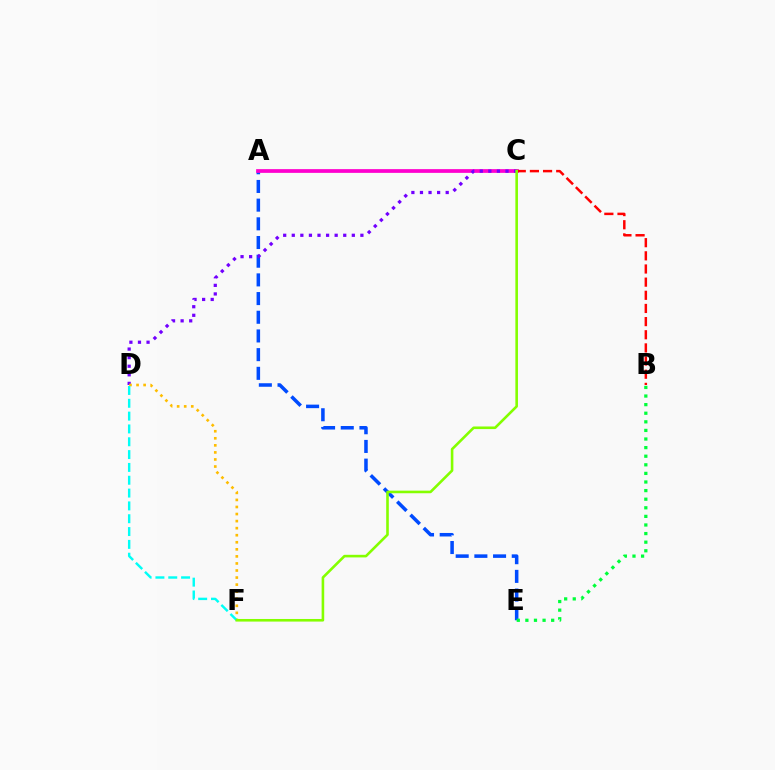{('A', 'E'): [{'color': '#004bff', 'line_style': 'dashed', 'thickness': 2.54}], ('A', 'C'): [{'color': '#ff00cf', 'line_style': 'solid', 'thickness': 2.68}], ('B', 'C'): [{'color': '#ff0000', 'line_style': 'dashed', 'thickness': 1.79}], ('C', 'D'): [{'color': '#7200ff', 'line_style': 'dotted', 'thickness': 2.33}], ('D', 'F'): [{'color': '#ffbd00', 'line_style': 'dotted', 'thickness': 1.92}, {'color': '#00fff6', 'line_style': 'dashed', 'thickness': 1.74}], ('C', 'F'): [{'color': '#84ff00', 'line_style': 'solid', 'thickness': 1.87}], ('B', 'E'): [{'color': '#00ff39', 'line_style': 'dotted', 'thickness': 2.34}]}